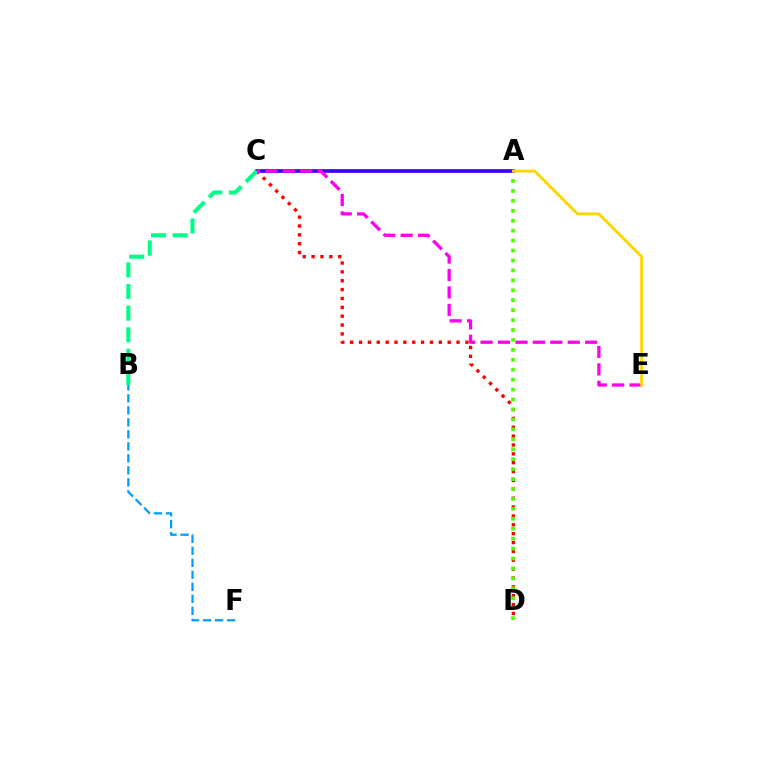{('C', 'D'): [{'color': '#ff0000', 'line_style': 'dotted', 'thickness': 2.41}], ('A', 'D'): [{'color': '#4fff00', 'line_style': 'dotted', 'thickness': 2.7}], ('A', 'C'): [{'color': '#3700ff', 'line_style': 'solid', 'thickness': 2.65}], ('C', 'E'): [{'color': '#ff00ed', 'line_style': 'dashed', 'thickness': 2.37}], ('A', 'E'): [{'color': '#ffd500', 'line_style': 'solid', 'thickness': 2.1}], ('B', 'F'): [{'color': '#009eff', 'line_style': 'dashed', 'thickness': 1.63}], ('B', 'C'): [{'color': '#00ff86', 'line_style': 'dashed', 'thickness': 2.94}]}